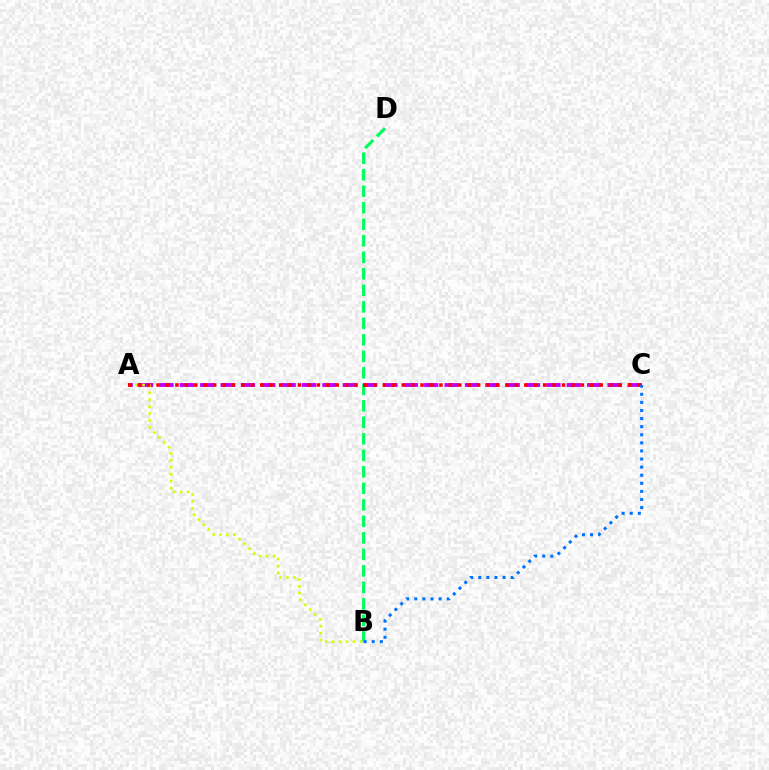{('B', 'D'): [{'color': '#00ff5c', 'line_style': 'dashed', 'thickness': 2.24}], ('A', 'C'): [{'color': '#b900ff', 'line_style': 'dashed', 'thickness': 2.77}, {'color': '#ff0000', 'line_style': 'dotted', 'thickness': 2.56}], ('A', 'B'): [{'color': '#d1ff00', 'line_style': 'dotted', 'thickness': 1.89}], ('B', 'C'): [{'color': '#0074ff', 'line_style': 'dotted', 'thickness': 2.2}]}